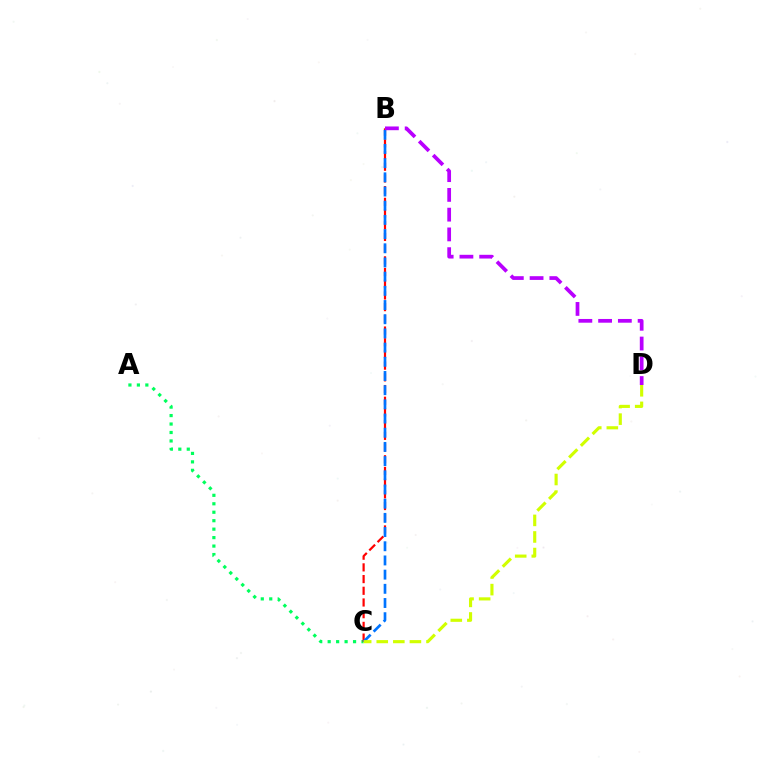{('A', 'C'): [{'color': '#00ff5c', 'line_style': 'dotted', 'thickness': 2.3}], ('B', 'C'): [{'color': '#ff0000', 'line_style': 'dashed', 'thickness': 1.59}, {'color': '#0074ff', 'line_style': 'dashed', 'thickness': 1.93}], ('C', 'D'): [{'color': '#d1ff00', 'line_style': 'dashed', 'thickness': 2.25}], ('B', 'D'): [{'color': '#b900ff', 'line_style': 'dashed', 'thickness': 2.68}]}